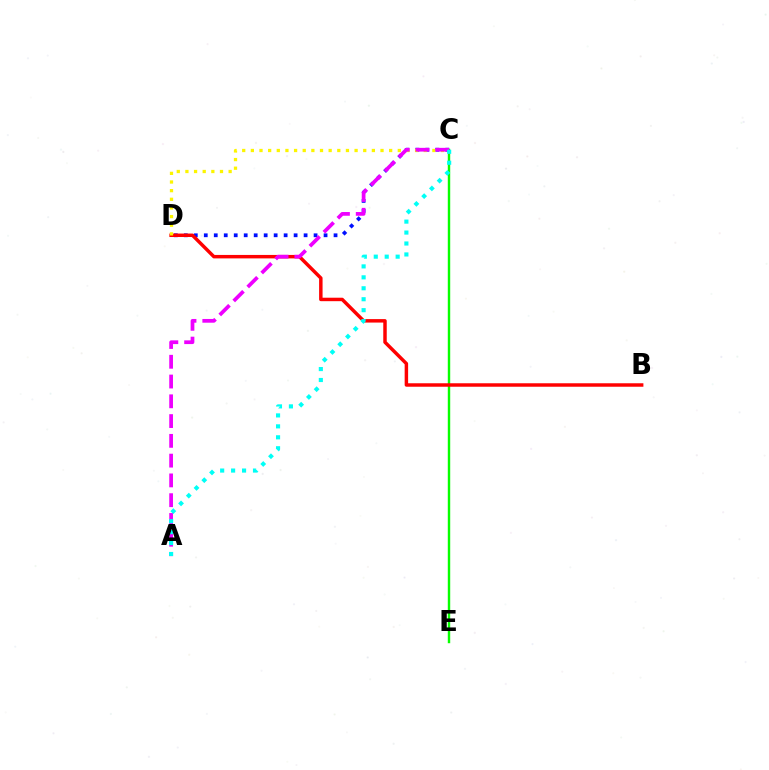{('C', 'D'): [{'color': '#0010ff', 'line_style': 'dotted', 'thickness': 2.71}, {'color': '#fcf500', 'line_style': 'dotted', 'thickness': 2.35}], ('C', 'E'): [{'color': '#08ff00', 'line_style': 'solid', 'thickness': 1.74}], ('B', 'D'): [{'color': '#ff0000', 'line_style': 'solid', 'thickness': 2.5}], ('A', 'C'): [{'color': '#ee00ff', 'line_style': 'dashed', 'thickness': 2.69}, {'color': '#00fff6', 'line_style': 'dotted', 'thickness': 2.97}]}